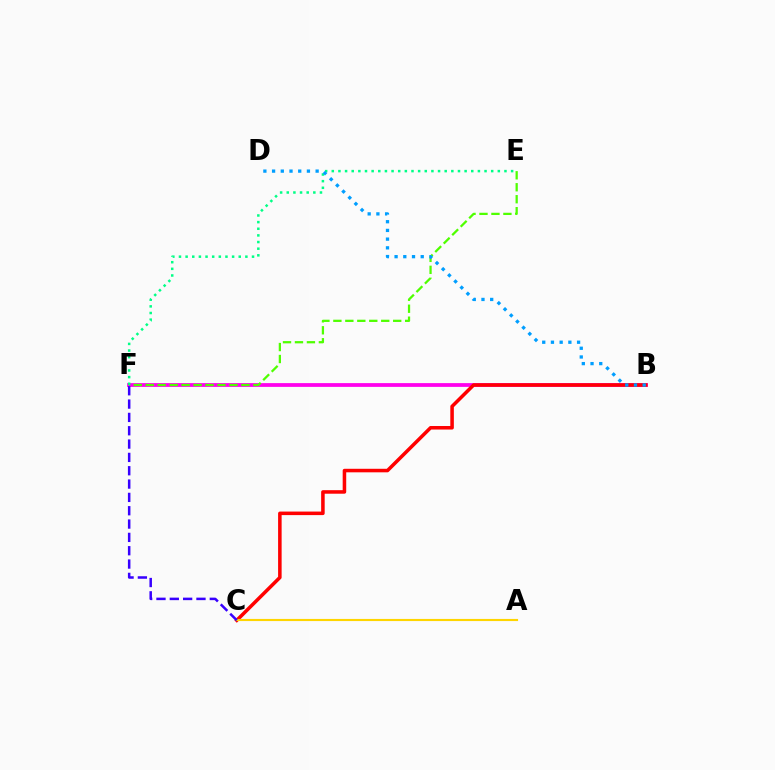{('B', 'F'): [{'color': '#ff00ed', 'line_style': 'solid', 'thickness': 2.71}], ('E', 'F'): [{'color': '#4fff00', 'line_style': 'dashed', 'thickness': 1.63}, {'color': '#00ff86', 'line_style': 'dotted', 'thickness': 1.8}], ('B', 'C'): [{'color': '#ff0000', 'line_style': 'solid', 'thickness': 2.54}], ('A', 'C'): [{'color': '#ffd500', 'line_style': 'solid', 'thickness': 1.54}], ('C', 'F'): [{'color': '#3700ff', 'line_style': 'dashed', 'thickness': 1.81}], ('B', 'D'): [{'color': '#009eff', 'line_style': 'dotted', 'thickness': 2.37}]}